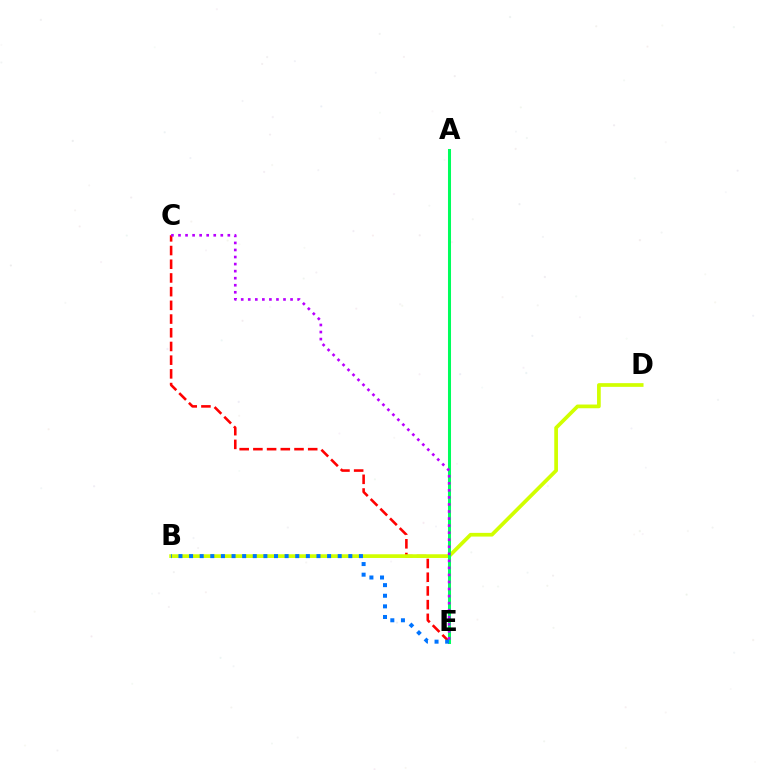{('C', 'E'): [{'color': '#ff0000', 'line_style': 'dashed', 'thickness': 1.86}, {'color': '#b900ff', 'line_style': 'dotted', 'thickness': 1.92}], ('B', 'D'): [{'color': '#d1ff00', 'line_style': 'solid', 'thickness': 2.67}], ('A', 'E'): [{'color': '#00ff5c', 'line_style': 'solid', 'thickness': 2.19}], ('B', 'E'): [{'color': '#0074ff', 'line_style': 'dotted', 'thickness': 2.88}]}